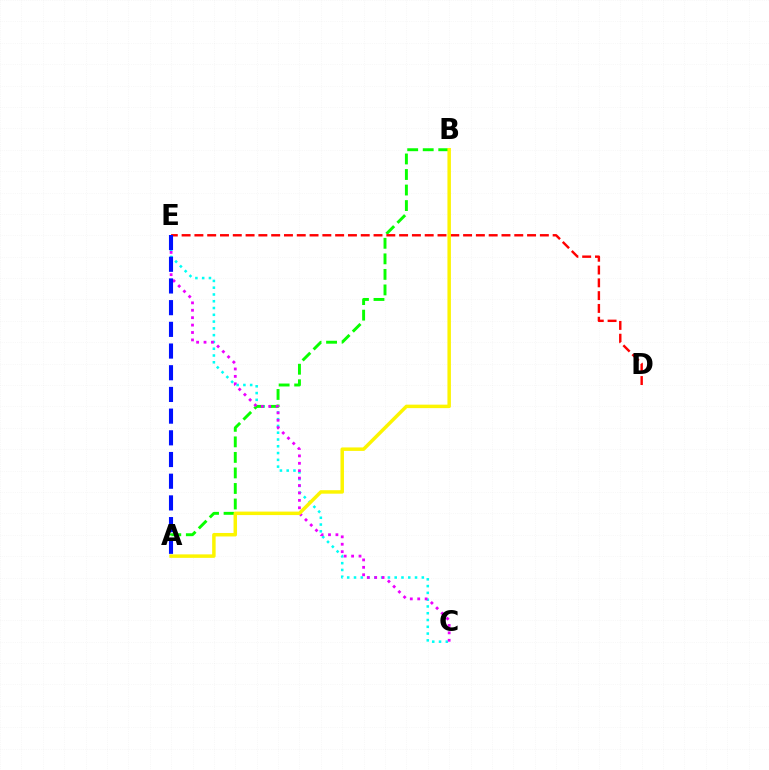{('C', 'E'): [{'color': '#00fff6', 'line_style': 'dotted', 'thickness': 1.84}, {'color': '#ee00ff', 'line_style': 'dotted', 'thickness': 2.01}], ('A', 'B'): [{'color': '#08ff00', 'line_style': 'dashed', 'thickness': 2.11}, {'color': '#fcf500', 'line_style': 'solid', 'thickness': 2.5}], ('D', 'E'): [{'color': '#ff0000', 'line_style': 'dashed', 'thickness': 1.74}], ('A', 'E'): [{'color': '#0010ff', 'line_style': 'dashed', 'thickness': 2.95}]}